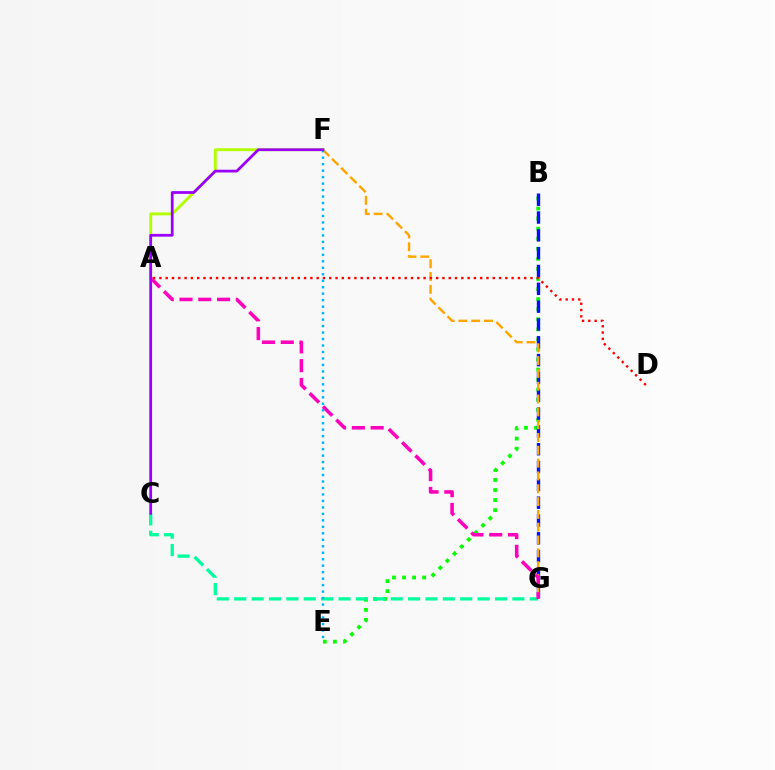{('B', 'E'): [{'color': '#08ff00', 'line_style': 'dotted', 'thickness': 2.73}], ('B', 'G'): [{'color': '#0010ff', 'line_style': 'dashed', 'thickness': 2.42}], ('F', 'G'): [{'color': '#ffa500', 'line_style': 'dashed', 'thickness': 1.74}], ('C', 'G'): [{'color': '#00ff9d', 'line_style': 'dashed', 'thickness': 2.36}], ('A', 'G'): [{'color': '#ff00bd', 'line_style': 'dashed', 'thickness': 2.55}], ('A', 'F'): [{'color': '#b3ff00', 'line_style': 'solid', 'thickness': 2.09}], ('A', 'D'): [{'color': '#ff0000', 'line_style': 'dotted', 'thickness': 1.71}], ('E', 'F'): [{'color': '#00b5ff', 'line_style': 'dotted', 'thickness': 1.76}], ('C', 'F'): [{'color': '#9b00ff', 'line_style': 'solid', 'thickness': 1.99}]}